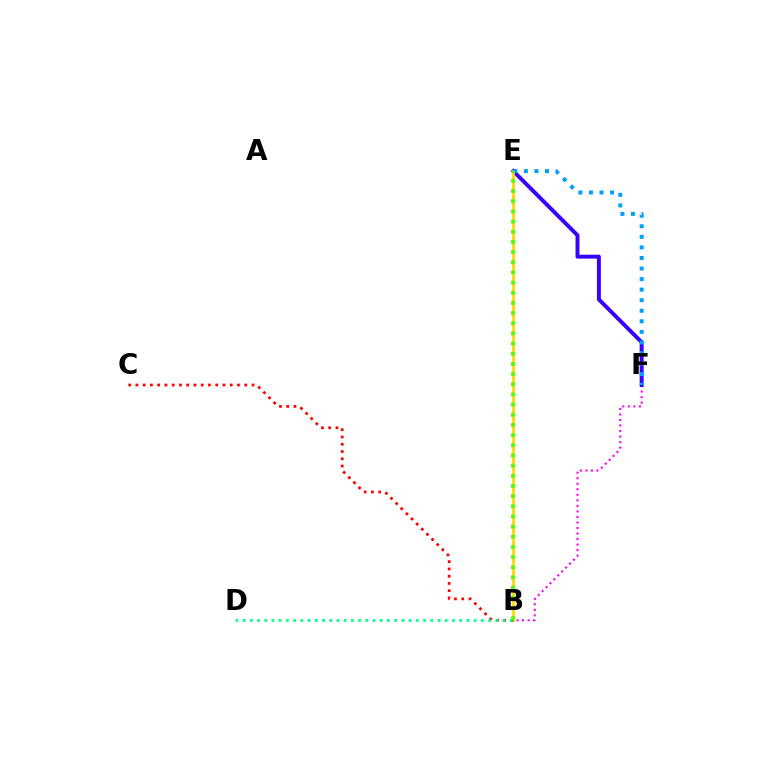{('B', 'F'): [{'color': '#ff00ed', 'line_style': 'dotted', 'thickness': 1.5}], ('E', 'F'): [{'color': '#3700ff', 'line_style': 'solid', 'thickness': 2.83}, {'color': '#009eff', 'line_style': 'dotted', 'thickness': 2.87}], ('B', 'E'): [{'color': '#ffd500', 'line_style': 'solid', 'thickness': 1.94}, {'color': '#4fff00', 'line_style': 'dotted', 'thickness': 2.76}], ('B', 'C'): [{'color': '#ff0000', 'line_style': 'dotted', 'thickness': 1.97}], ('B', 'D'): [{'color': '#00ff86', 'line_style': 'dotted', 'thickness': 1.96}]}